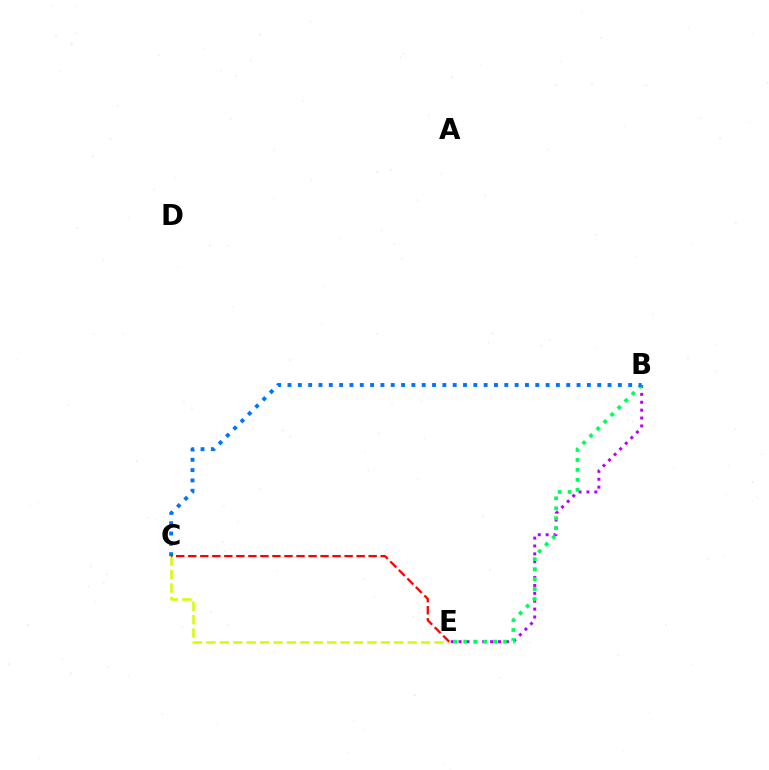{('B', 'E'): [{'color': '#b900ff', 'line_style': 'dotted', 'thickness': 2.14}, {'color': '#00ff5c', 'line_style': 'dotted', 'thickness': 2.71}], ('B', 'C'): [{'color': '#0074ff', 'line_style': 'dotted', 'thickness': 2.8}], ('C', 'E'): [{'color': '#d1ff00', 'line_style': 'dashed', 'thickness': 1.82}, {'color': '#ff0000', 'line_style': 'dashed', 'thickness': 1.63}]}